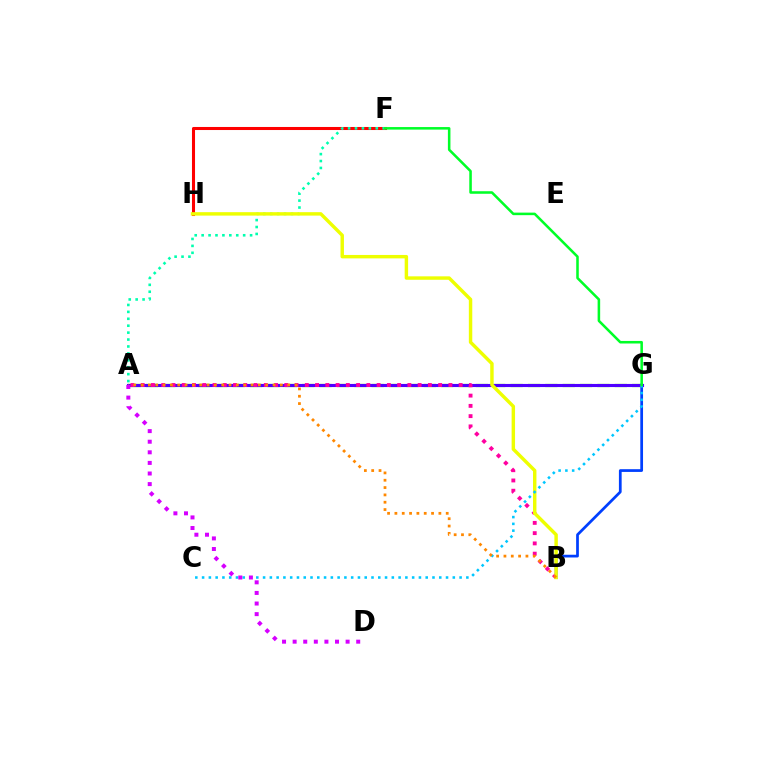{('F', 'H'): [{'color': '#ff0000', 'line_style': 'solid', 'thickness': 2.2}], ('B', 'G'): [{'color': '#003fff', 'line_style': 'solid', 'thickness': 1.97}], ('A', 'G'): [{'color': '#66ff00', 'line_style': 'dashed', 'thickness': 2.36}, {'color': '#4f00ff', 'line_style': 'solid', 'thickness': 2.24}], ('A', 'B'): [{'color': '#ff00a0', 'line_style': 'dotted', 'thickness': 2.79}, {'color': '#ff8800', 'line_style': 'dotted', 'thickness': 1.99}], ('A', 'F'): [{'color': '#00ffaf', 'line_style': 'dotted', 'thickness': 1.88}], ('B', 'H'): [{'color': '#eeff00', 'line_style': 'solid', 'thickness': 2.47}], ('C', 'G'): [{'color': '#00c7ff', 'line_style': 'dotted', 'thickness': 1.84}], ('F', 'G'): [{'color': '#00ff27', 'line_style': 'solid', 'thickness': 1.83}], ('A', 'D'): [{'color': '#d600ff', 'line_style': 'dotted', 'thickness': 2.88}]}